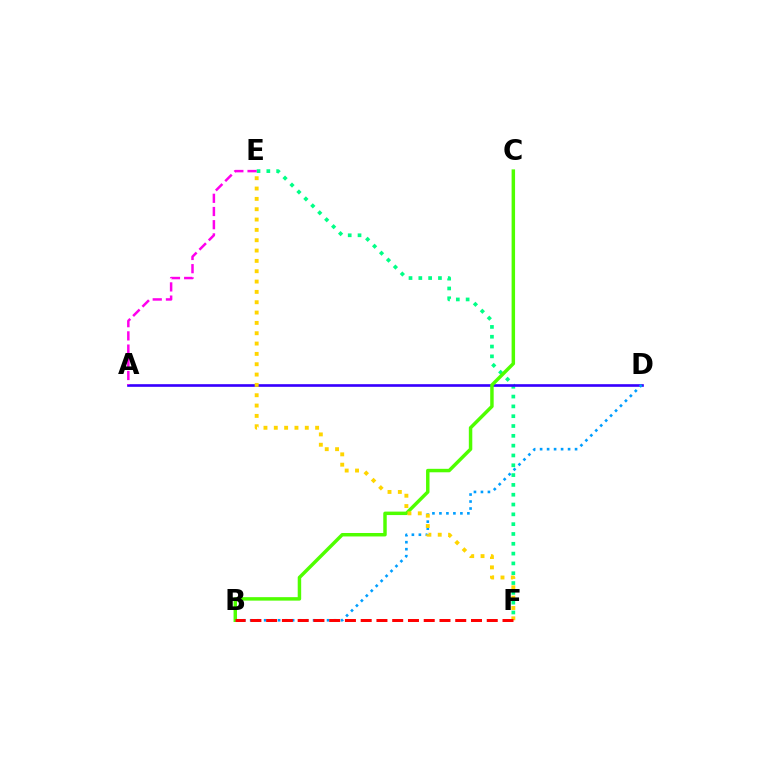{('E', 'F'): [{'color': '#00ff86', 'line_style': 'dotted', 'thickness': 2.67}, {'color': '#ffd500', 'line_style': 'dotted', 'thickness': 2.81}], ('A', 'D'): [{'color': '#3700ff', 'line_style': 'solid', 'thickness': 1.91}], ('B', 'D'): [{'color': '#009eff', 'line_style': 'dotted', 'thickness': 1.9}], ('B', 'C'): [{'color': '#4fff00', 'line_style': 'solid', 'thickness': 2.49}], ('B', 'F'): [{'color': '#ff0000', 'line_style': 'dashed', 'thickness': 2.14}], ('A', 'E'): [{'color': '#ff00ed', 'line_style': 'dashed', 'thickness': 1.79}]}